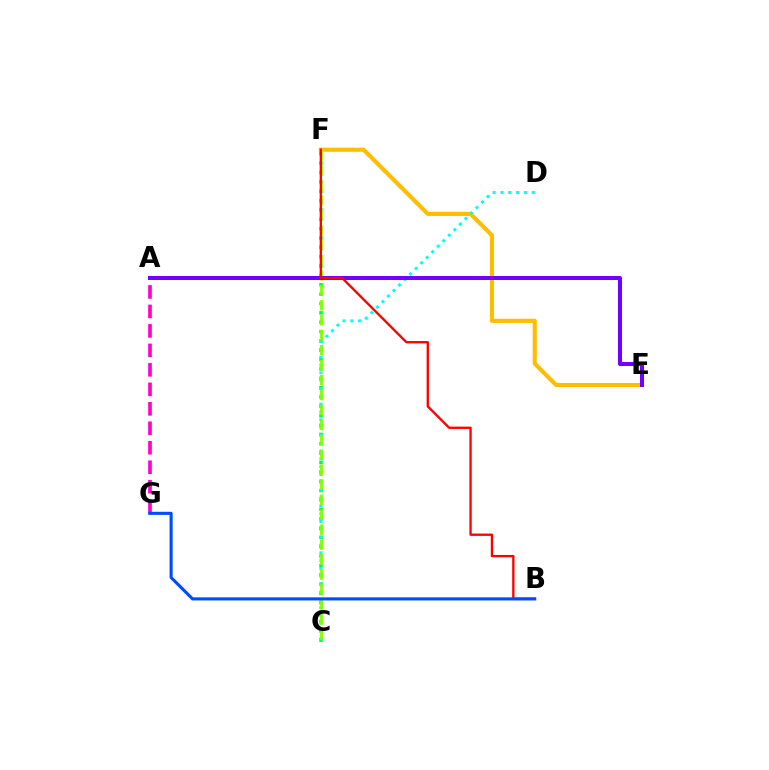{('E', 'F'): [{'color': '#ffbd00', 'line_style': 'solid', 'thickness': 2.98}], ('A', 'G'): [{'color': '#ff00cf', 'line_style': 'dashed', 'thickness': 2.65}], ('C', 'F'): [{'color': '#00ff39', 'line_style': 'dotted', 'thickness': 2.54}, {'color': '#84ff00', 'line_style': 'dashed', 'thickness': 2.03}], ('C', 'D'): [{'color': '#00fff6', 'line_style': 'dotted', 'thickness': 2.13}], ('A', 'E'): [{'color': '#7200ff', 'line_style': 'solid', 'thickness': 2.89}], ('B', 'F'): [{'color': '#ff0000', 'line_style': 'solid', 'thickness': 1.68}], ('B', 'G'): [{'color': '#004bff', 'line_style': 'solid', 'thickness': 2.24}]}